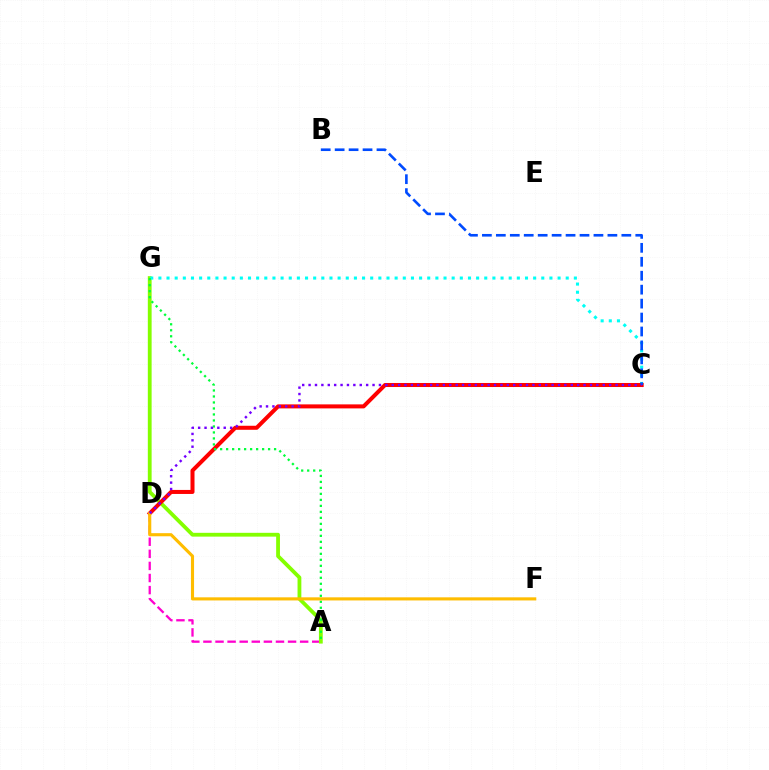{('A', 'D'): [{'color': '#ff00cf', 'line_style': 'dashed', 'thickness': 1.64}], ('A', 'G'): [{'color': '#84ff00', 'line_style': 'solid', 'thickness': 2.74}, {'color': '#00ff39', 'line_style': 'dotted', 'thickness': 1.63}], ('C', 'G'): [{'color': '#00fff6', 'line_style': 'dotted', 'thickness': 2.21}], ('C', 'D'): [{'color': '#ff0000', 'line_style': 'solid', 'thickness': 2.9}, {'color': '#7200ff', 'line_style': 'dotted', 'thickness': 1.74}], ('B', 'C'): [{'color': '#004bff', 'line_style': 'dashed', 'thickness': 1.89}], ('D', 'F'): [{'color': '#ffbd00', 'line_style': 'solid', 'thickness': 2.24}]}